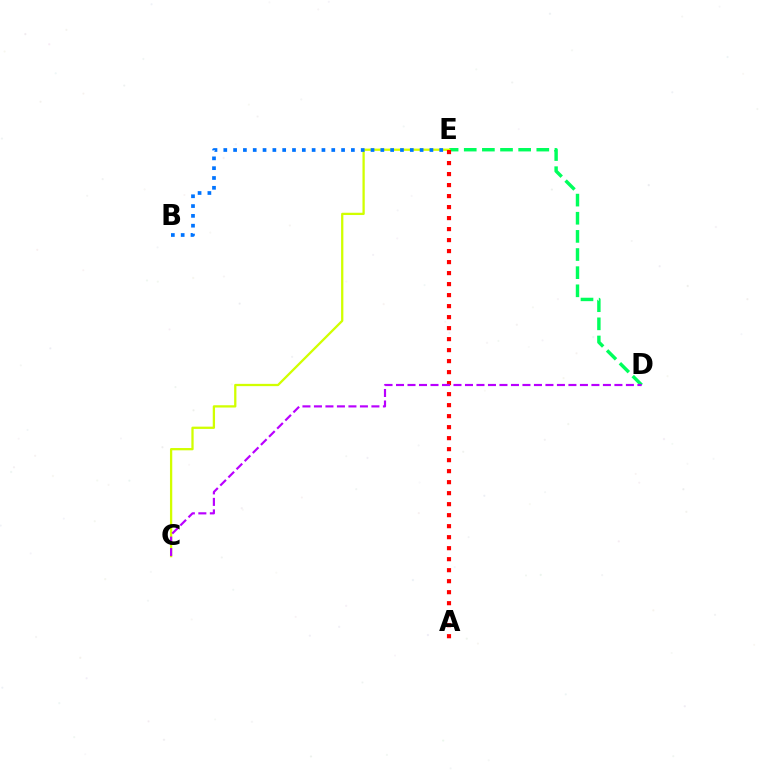{('D', 'E'): [{'color': '#00ff5c', 'line_style': 'dashed', 'thickness': 2.46}], ('C', 'E'): [{'color': '#d1ff00', 'line_style': 'solid', 'thickness': 1.64}], ('A', 'E'): [{'color': '#ff0000', 'line_style': 'dotted', 'thickness': 2.99}], ('B', 'E'): [{'color': '#0074ff', 'line_style': 'dotted', 'thickness': 2.67}], ('C', 'D'): [{'color': '#b900ff', 'line_style': 'dashed', 'thickness': 1.56}]}